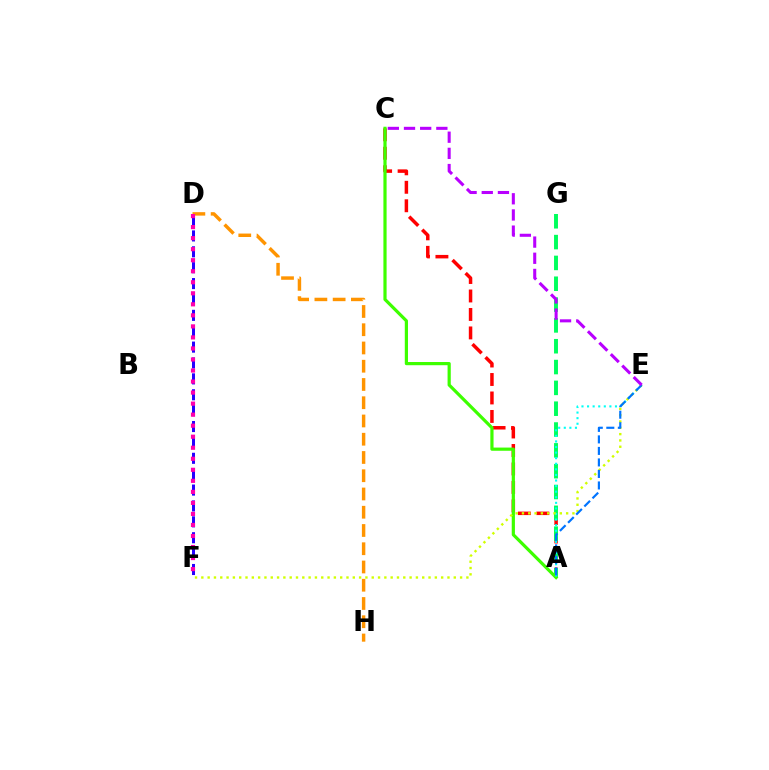{('A', 'C'): [{'color': '#ff0000', 'line_style': 'dashed', 'thickness': 2.51}, {'color': '#3dff00', 'line_style': 'solid', 'thickness': 2.3}], ('A', 'G'): [{'color': '#00ff5c', 'line_style': 'dashed', 'thickness': 2.83}], ('D', 'F'): [{'color': '#2500ff', 'line_style': 'dashed', 'thickness': 2.16}, {'color': '#ff00ac', 'line_style': 'dotted', 'thickness': 3.0}], ('A', 'E'): [{'color': '#00fff6', 'line_style': 'dotted', 'thickness': 1.52}, {'color': '#0074ff', 'line_style': 'dashed', 'thickness': 1.56}], ('D', 'H'): [{'color': '#ff9400', 'line_style': 'dashed', 'thickness': 2.48}], ('E', 'F'): [{'color': '#d1ff00', 'line_style': 'dotted', 'thickness': 1.71}], ('C', 'E'): [{'color': '#b900ff', 'line_style': 'dashed', 'thickness': 2.2}]}